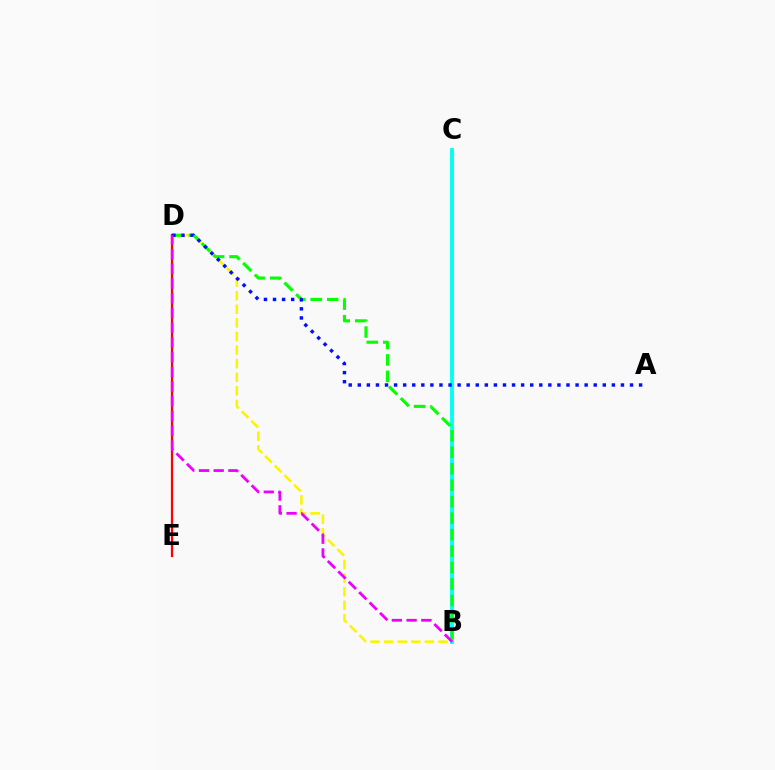{('B', 'D'): [{'color': '#fcf500', 'line_style': 'dashed', 'thickness': 1.85}, {'color': '#08ff00', 'line_style': 'dashed', 'thickness': 2.24}, {'color': '#ee00ff', 'line_style': 'dashed', 'thickness': 2.0}], ('B', 'C'): [{'color': '#00fff6', 'line_style': 'solid', 'thickness': 2.77}], ('D', 'E'): [{'color': '#ff0000', 'line_style': 'solid', 'thickness': 1.62}], ('A', 'D'): [{'color': '#0010ff', 'line_style': 'dotted', 'thickness': 2.47}]}